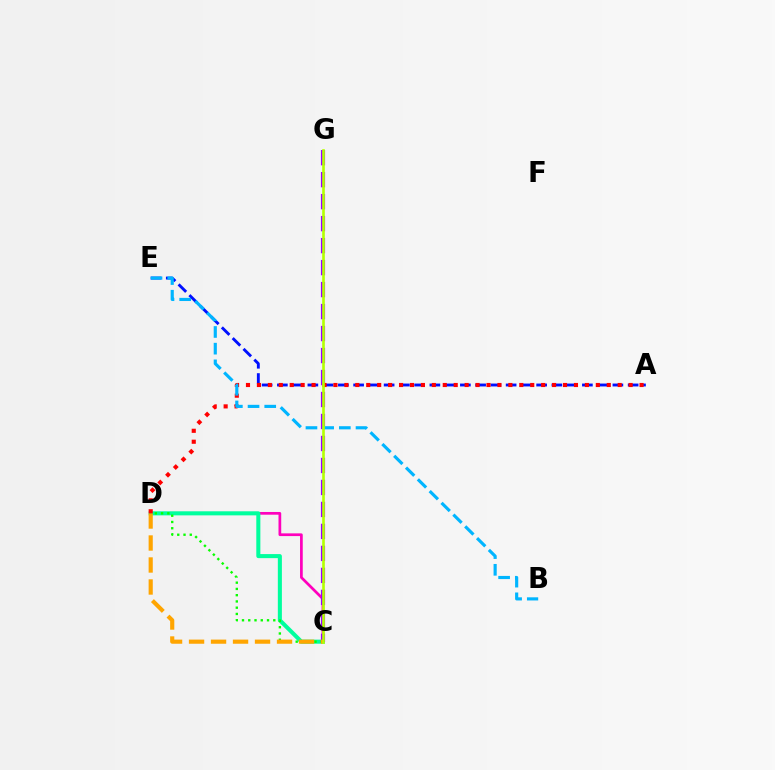{('C', 'D'): [{'color': '#ff00bd', 'line_style': 'solid', 'thickness': 1.95}, {'color': '#00ff9d', 'line_style': 'solid', 'thickness': 2.92}, {'color': '#08ff00', 'line_style': 'dotted', 'thickness': 1.7}, {'color': '#ffa500', 'line_style': 'dashed', 'thickness': 2.99}], ('A', 'E'): [{'color': '#0010ff', 'line_style': 'dashed', 'thickness': 2.07}], ('C', 'G'): [{'color': '#9b00ff', 'line_style': 'dashed', 'thickness': 2.99}, {'color': '#b3ff00', 'line_style': 'solid', 'thickness': 1.89}], ('A', 'D'): [{'color': '#ff0000', 'line_style': 'dotted', 'thickness': 2.97}], ('B', 'E'): [{'color': '#00b5ff', 'line_style': 'dashed', 'thickness': 2.27}]}